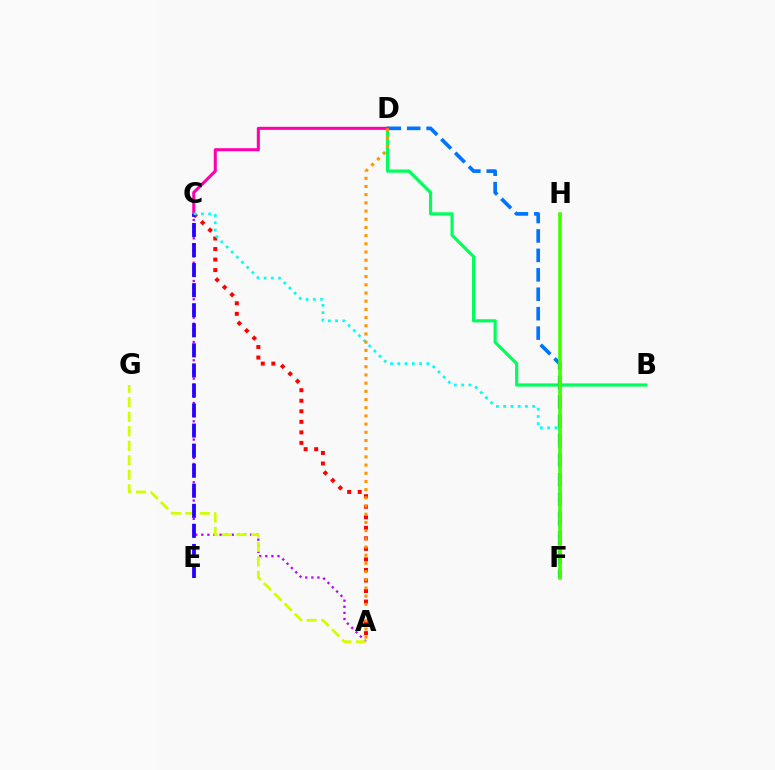{('B', 'D'): [{'color': '#00ff5c', 'line_style': 'solid', 'thickness': 2.3}], ('A', 'C'): [{'color': '#b900ff', 'line_style': 'dotted', 'thickness': 1.66}, {'color': '#ff0000', 'line_style': 'dotted', 'thickness': 2.86}], ('A', 'G'): [{'color': '#d1ff00', 'line_style': 'dashed', 'thickness': 1.97}], ('D', 'F'): [{'color': '#0074ff', 'line_style': 'dashed', 'thickness': 2.64}], ('C', 'D'): [{'color': '#ff00ac', 'line_style': 'solid', 'thickness': 2.19}], ('C', 'E'): [{'color': '#2500ff', 'line_style': 'dashed', 'thickness': 2.73}], ('C', 'F'): [{'color': '#00fff6', 'line_style': 'dotted', 'thickness': 1.97}], ('A', 'D'): [{'color': '#ff9400', 'line_style': 'dotted', 'thickness': 2.23}], ('F', 'H'): [{'color': '#3dff00', 'line_style': 'solid', 'thickness': 2.58}]}